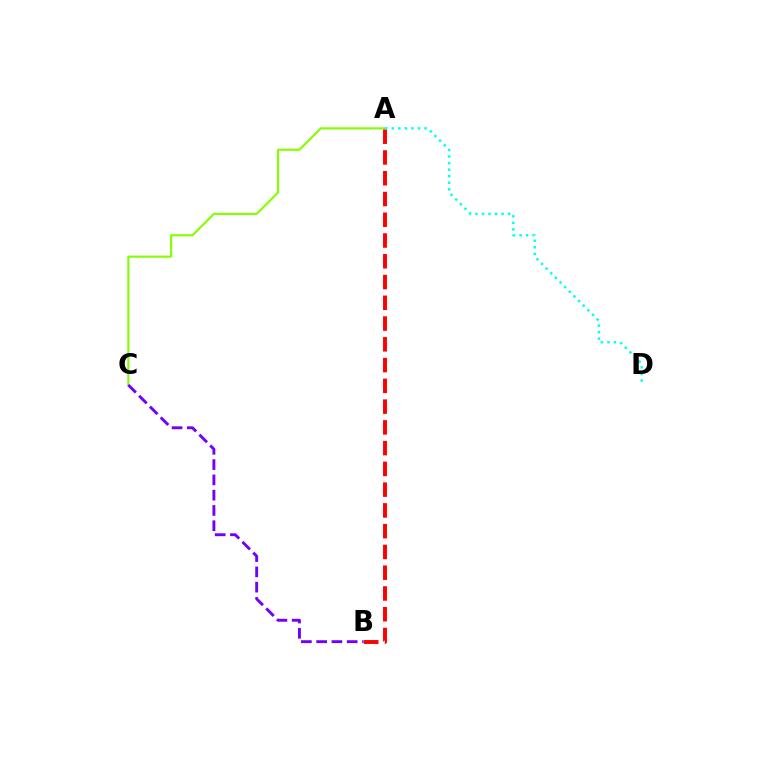{('A', 'C'): [{'color': '#84ff00', 'line_style': 'solid', 'thickness': 1.53}], ('A', 'B'): [{'color': '#ff0000', 'line_style': 'dashed', 'thickness': 2.82}], ('B', 'C'): [{'color': '#7200ff', 'line_style': 'dashed', 'thickness': 2.08}], ('A', 'D'): [{'color': '#00fff6', 'line_style': 'dotted', 'thickness': 1.78}]}